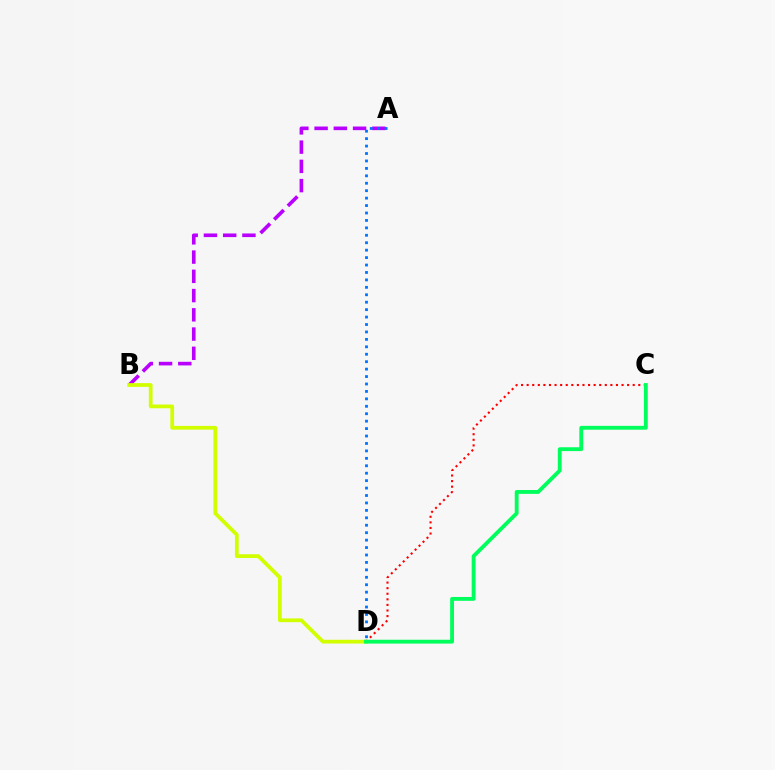{('C', 'D'): [{'color': '#ff0000', 'line_style': 'dotted', 'thickness': 1.52}, {'color': '#00ff5c', 'line_style': 'solid', 'thickness': 2.77}], ('A', 'B'): [{'color': '#b900ff', 'line_style': 'dashed', 'thickness': 2.61}], ('B', 'D'): [{'color': '#d1ff00', 'line_style': 'solid', 'thickness': 2.7}], ('A', 'D'): [{'color': '#0074ff', 'line_style': 'dotted', 'thickness': 2.02}]}